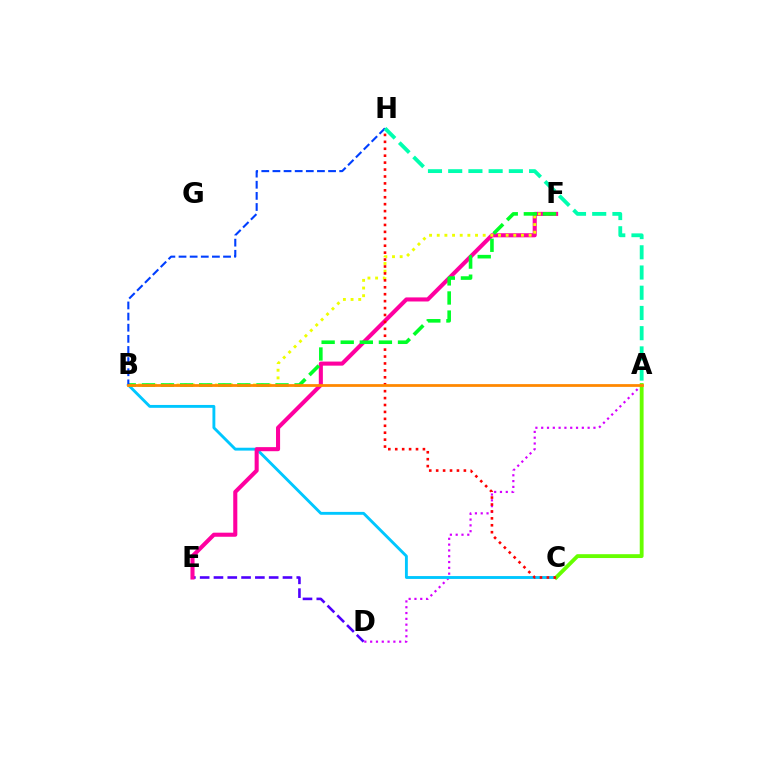{('A', 'D'): [{'color': '#d600ff', 'line_style': 'dotted', 'thickness': 1.58}], ('B', 'C'): [{'color': '#00c7ff', 'line_style': 'solid', 'thickness': 2.07}], ('D', 'E'): [{'color': '#4f00ff', 'line_style': 'dashed', 'thickness': 1.88}], ('E', 'F'): [{'color': '#ff00a0', 'line_style': 'solid', 'thickness': 2.94}], ('B', 'F'): [{'color': '#eeff00', 'line_style': 'dotted', 'thickness': 2.08}, {'color': '#00ff27', 'line_style': 'dashed', 'thickness': 2.59}], ('A', 'C'): [{'color': '#66ff00', 'line_style': 'solid', 'thickness': 2.77}], ('C', 'H'): [{'color': '#ff0000', 'line_style': 'dotted', 'thickness': 1.88}], ('B', 'H'): [{'color': '#003fff', 'line_style': 'dashed', 'thickness': 1.51}], ('A', 'H'): [{'color': '#00ffaf', 'line_style': 'dashed', 'thickness': 2.75}], ('A', 'B'): [{'color': '#ff8800', 'line_style': 'solid', 'thickness': 1.99}]}